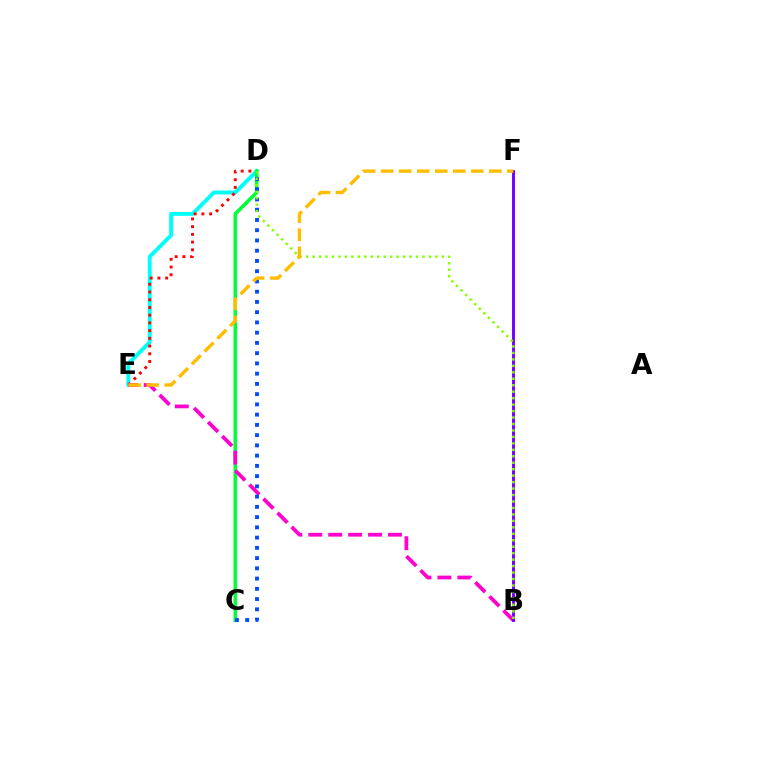{('D', 'E'): [{'color': '#00fff6', 'line_style': 'solid', 'thickness': 2.81}, {'color': '#ff0000', 'line_style': 'dotted', 'thickness': 2.1}], ('C', 'D'): [{'color': '#00ff39', 'line_style': 'solid', 'thickness': 2.58}, {'color': '#004bff', 'line_style': 'dotted', 'thickness': 2.78}], ('B', 'E'): [{'color': '#ff00cf', 'line_style': 'dashed', 'thickness': 2.71}], ('B', 'F'): [{'color': '#7200ff', 'line_style': 'solid', 'thickness': 2.09}], ('B', 'D'): [{'color': '#84ff00', 'line_style': 'dotted', 'thickness': 1.75}], ('E', 'F'): [{'color': '#ffbd00', 'line_style': 'dashed', 'thickness': 2.45}]}